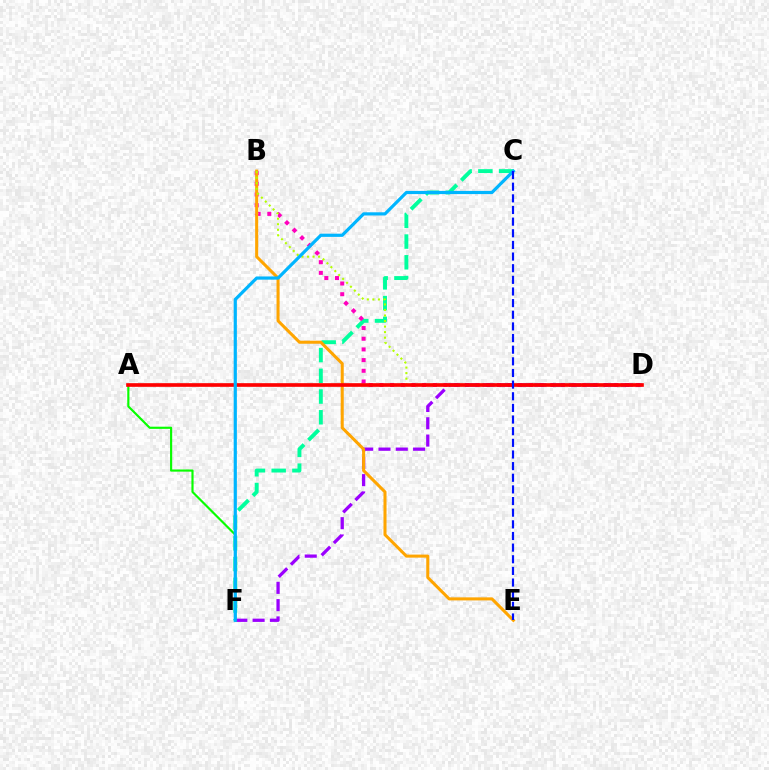{('C', 'F'): [{'color': '#00ff9d', 'line_style': 'dashed', 'thickness': 2.82}, {'color': '#00b5ff', 'line_style': 'solid', 'thickness': 2.29}], ('B', 'D'): [{'color': '#ff00bd', 'line_style': 'dotted', 'thickness': 2.9}, {'color': '#b3ff00', 'line_style': 'dotted', 'thickness': 1.51}], ('D', 'F'): [{'color': '#9b00ff', 'line_style': 'dashed', 'thickness': 2.35}], ('A', 'F'): [{'color': '#08ff00', 'line_style': 'solid', 'thickness': 1.56}], ('B', 'E'): [{'color': '#ffa500', 'line_style': 'solid', 'thickness': 2.19}], ('A', 'D'): [{'color': '#ff0000', 'line_style': 'solid', 'thickness': 2.63}], ('C', 'E'): [{'color': '#0010ff', 'line_style': 'dashed', 'thickness': 1.58}]}